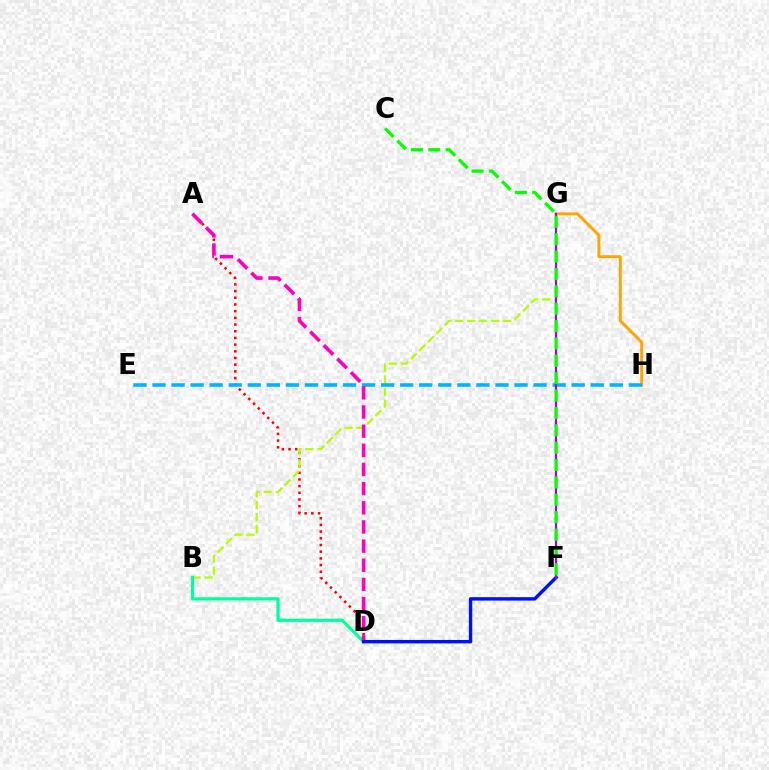{('A', 'D'): [{'color': '#ff0000', 'line_style': 'dotted', 'thickness': 1.82}, {'color': '#ff00bd', 'line_style': 'dashed', 'thickness': 2.6}], ('G', 'H'): [{'color': '#ffa500', 'line_style': 'solid', 'thickness': 2.12}], ('B', 'G'): [{'color': '#b3ff00', 'line_style': 'dashed', 'thickness': 1.63}], ('B', 'D'): [{'color': '#00ff9d', 'line_style': 'solid', 'thickness': 2.32}], ('E', 'H'): [{'color': '#00b5ff', 'line_style': 'dashed', 'thickness': 2.59}], ('D', 'F'): [{'color': '#0010ff', 'line_style': 'solid', 'thickness': 2.46}], ('F', 'G'): [{'color': '#9b00ff', 'line_style': 'solid', 'thickness': 1.57}], ('C', 'F'): [{'color': '#08ff00', 'line_style': 'dashed', 'thickness': 2.36}]}